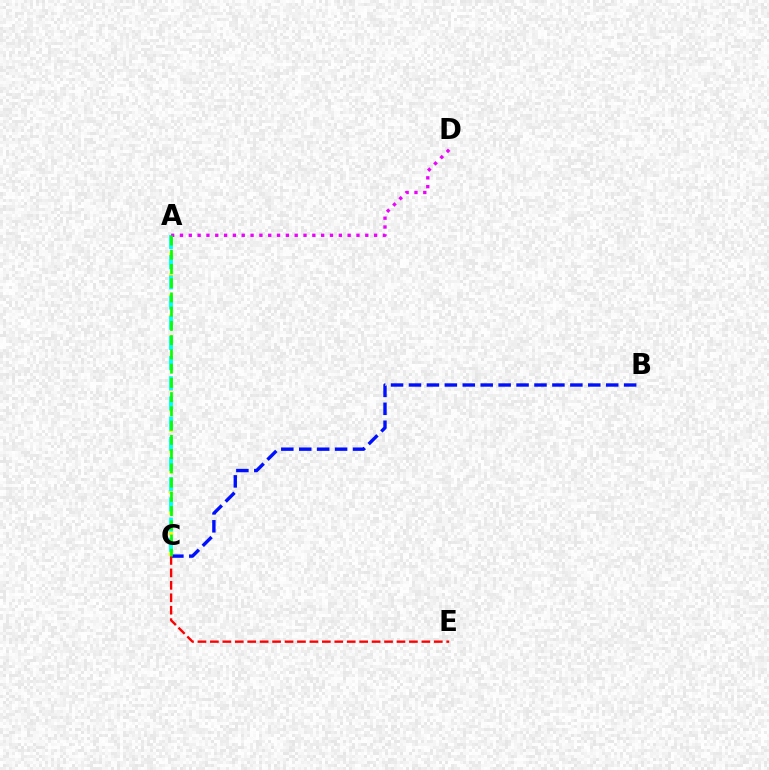{('A', 'C'): [{'color': '#fcf500', 'line_style': 'dashed', 'thickness': 2.8}, {'color': '#00fff6', 'line_style': 'dashed', 'thickness': 2.74}, {'color': '#08ff00', 'line_style': 'dashed', 'thickness': 1.93}], ('B', 'C'): [{'color': '#0010ff', 'line_style': 'dashed', 'thickness': 2.44}], ('A', 'D'): [{'color': '#ee00ff', 'line_style': 'dotted', 'thickness': 2.4}], ('C', 'E'): [{'color': '#ff0000', 'line_style': 'dashed', 'thickness': 1.69}]}